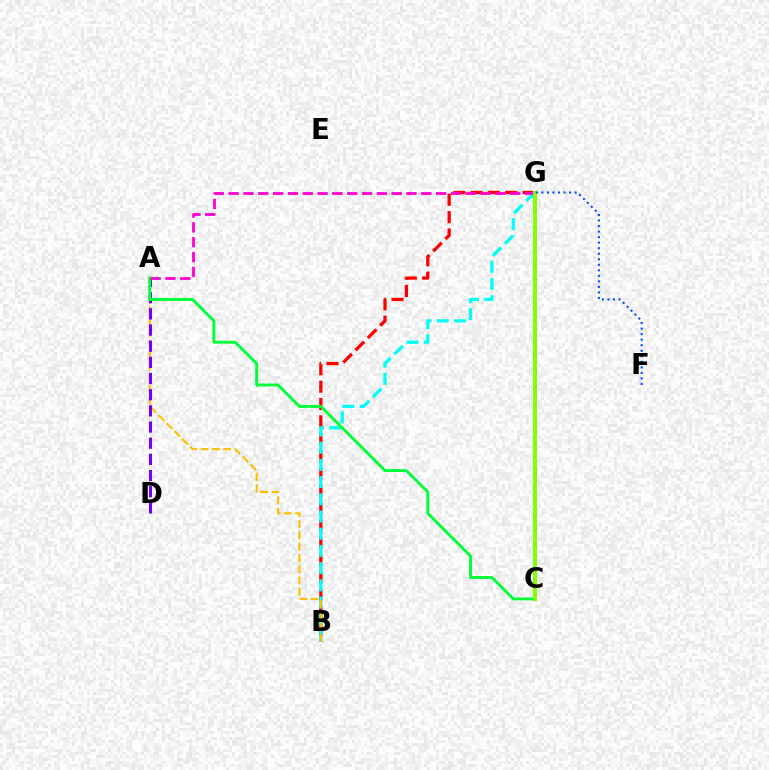{('B', 'G'): [{'color': '#ff0000', 'line_style': 'dashed', 'thickness': 2.36}, {'color': '#00fff6', 'line_style': 'dashed', 'thickness': 2.34}], ('A', 'B'): [{'color': '#ffbd00', 'line_style': 'dashed', 'thickness': 1.53}], ('A', 'D'): [{'color': '#7200ff', 'line_style': 'dashed', 'thickness': 2.2}], ('A', 'C'): [{'color': '#00ff39', 'line_style': 'solid', 'thickness': 2.09}], ('A', 'G'): [{'color': '#ff00cf', 'line_style': 'dashed', 'thickness': 2.01}], ('C', 'G'): [{'color': '#84ff00', 'line_style': 'solid', 'thickness': 2.89}], ('F', 'G'): [{'color': '#004bff', 'line_style': 'dotted', 'thickness': 1.5}]}